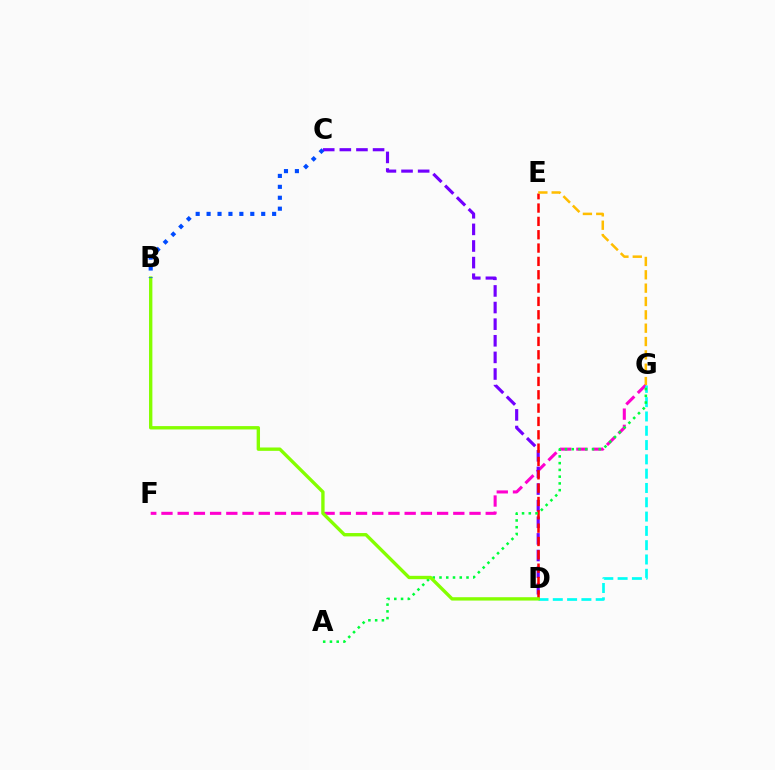{('F', 'G'): [{'color': '#ff00cf', 'line_style': 'dashed', 'thickness': 2.2}], ('D', 'G'): [{'color': '#00fff6', 'line_style': 'dashed', 'thickness': 1.94}], ('C', 'D'): [{'color': '#7200ff', 'line_style': 'dashed', 'thickness': 2.26}], ('D', 'E'): [{'color': '#ff0000', 'line_style': 'dashed', 'thickness': 1.81}], ('A', 'G'): [{'color': '#00ff39', 'line_style': 'dotted', 'thickness': 1.84}], ('B', 'D'): [{'color': '#84ff00', 'line_style': 'solid', 'thickness': 2.42}], ('B', 'C'): [{'color': '#004bff', 'line_style': 'dotted', 'thickness': 2.97}], ('E', 'G'): [{'color': '#ffbd00', 'line_style': 'dashed', 'thickness': 1.81}]}